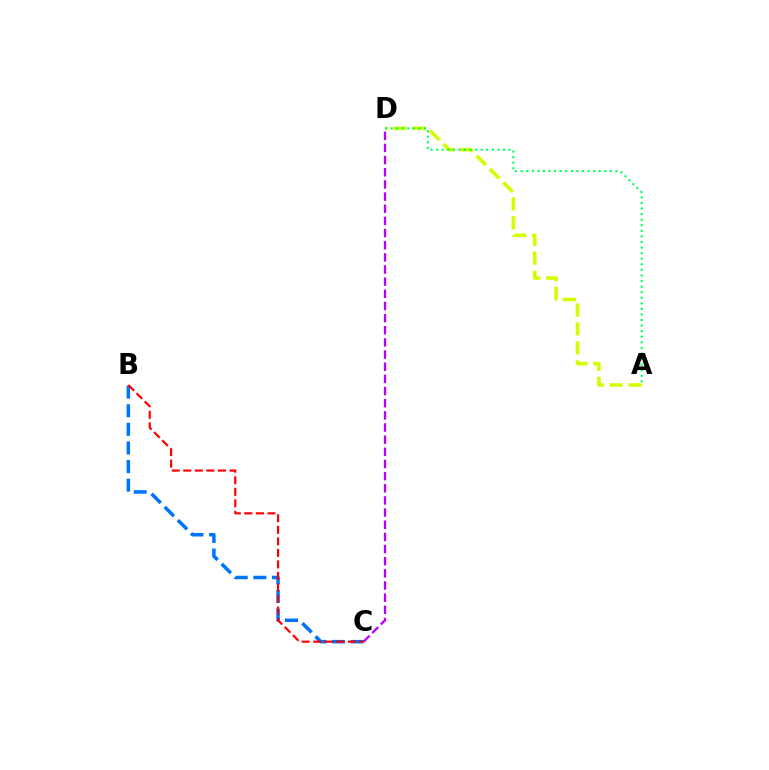{('A', 'D'): [{'color': '#d1ff00', 'line_style': 'dashed', 'thickness': 2.57}, {'color': '#00ff5c', 'line_style': 'dotted', 'thickness': 1.51}], ('B', 'C'): [{'color': '#0074ff', 'line_style': 'dashed', 'thickness': 2.53}, {'color': '#ff0000', 'line_style': 'dashed', 'thickness': 1.57}], ('C', 'D'): [{'color': '#b900ff', 'line_style': 'dashed', 'thickness': 1.65}]}